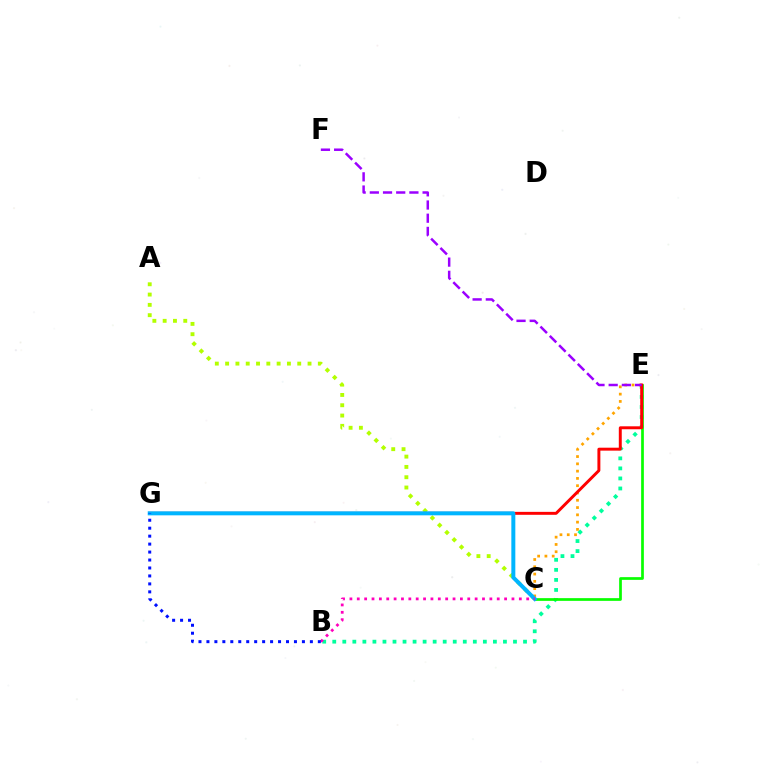{('A', 'C'): [{'color': '#b3ff00', 'line_style': 'dotted', 'thickness': 2.8}], ('B', 'E'): [{'color': '#00ff9d', 'line_style': 'dotted', 'thickness': 2.73}], ('C', 'E'): [{'color': '#08ff00', 'line_style': 'solid', 'thickness': 1.95}, {'color': '#ffa500', 'line_style': 'dotted', 'thickness': 1.98}], ('E', 'G'): [{'color': '#ff0000', 'line_style': 'solid', 'thickness': 2.12}], ('C', 'G'): [{'color': '#00b5ff', 'line_style': 'solid', 'thickness': 2.87}], ('E', 'F'): [{'color': '#9b00ff', 'line_style': 'dashed', 'thickness': 1.79}], ('B', 'C'): [{'color': '#ff00bd', 'line_style': 'dotted', 'thickness': 2.0}], ('B', 'G'): [{'color': '#0010ff', 'line_style': 'dotted', 'thickness': 2.16}]}